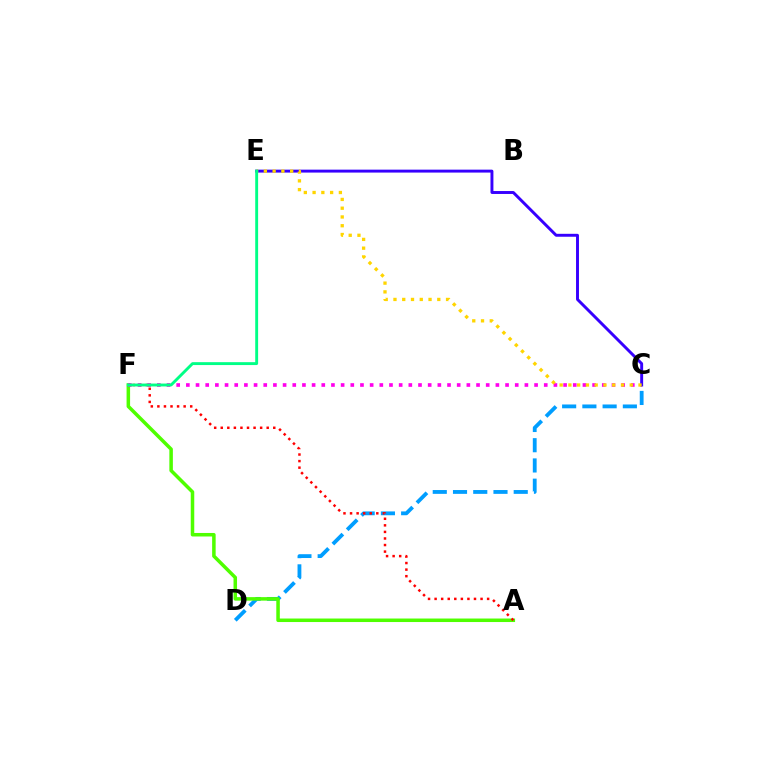{('C', 'D'): [{'color': '#009eff', 'line_style': 'dashed', 'thickness': 2.75}], ('A', 'F'): [{'color': '#4fff00', 'line_style': 'solid', 'thickness': 2.53}, {'color': '#ff0000', 'line_style': 'dotted', 'thickness': 1.78}], ('C', 'F'): [{'color': '#ff00ed', 'line_style': 'dotted', 'thickness': 2.63}], ('C', 'E'): [{'color': '#3700ff', 'line_style': 'solid', 'thickness': 2.11}, {'color': '#ffd500', 'line_style': 'dotted', 'thickness': 2.38}], ('E', 'F'): [{'color': '#00ff86', 'line_style': 'solid', 'thickness': 2.08}]}